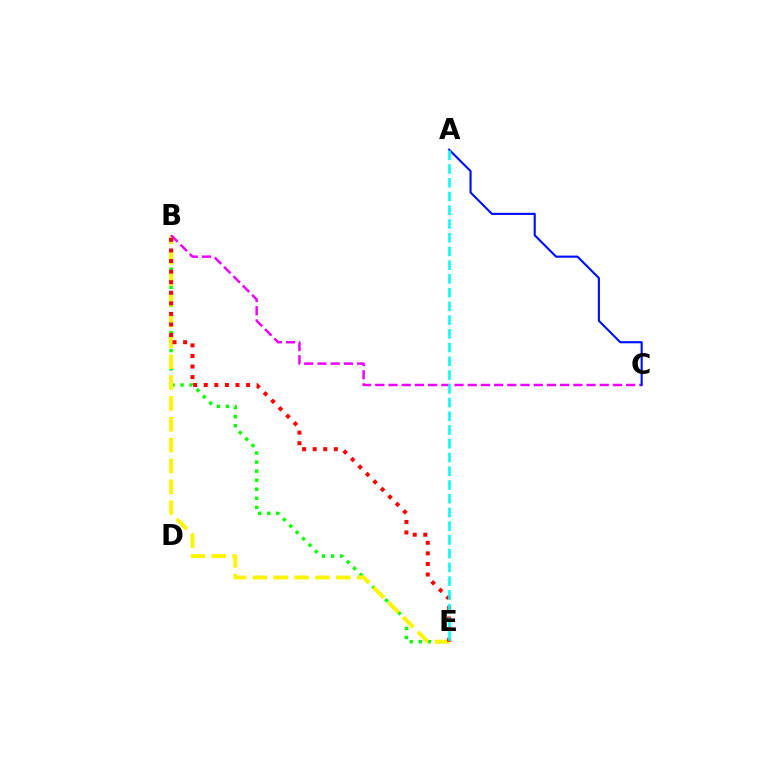{('B', 'E'): [{'color': '#08ff00', 'line_style': 'dotted', 'thickness': 2.46}, {'color': '#fcf500', 'line_style': 'dashed', 'thickness': 2.83}, {'color': '#ff0000', 'line_style': 'dotted', 'thickness': 2.87}], ('B', 'C'): [{'color': '#ee00ff', 'line_style': 'dashed', 'thickness': 1.79}], ('A', 'C'): [{'color': '#0010ff', 'line_style': 'solid', 'thickness': 1.54}], ('A', 'E'): [{'color': '#00fff6', 'line_style': 'dashed', 'thickness': 1.87}]}